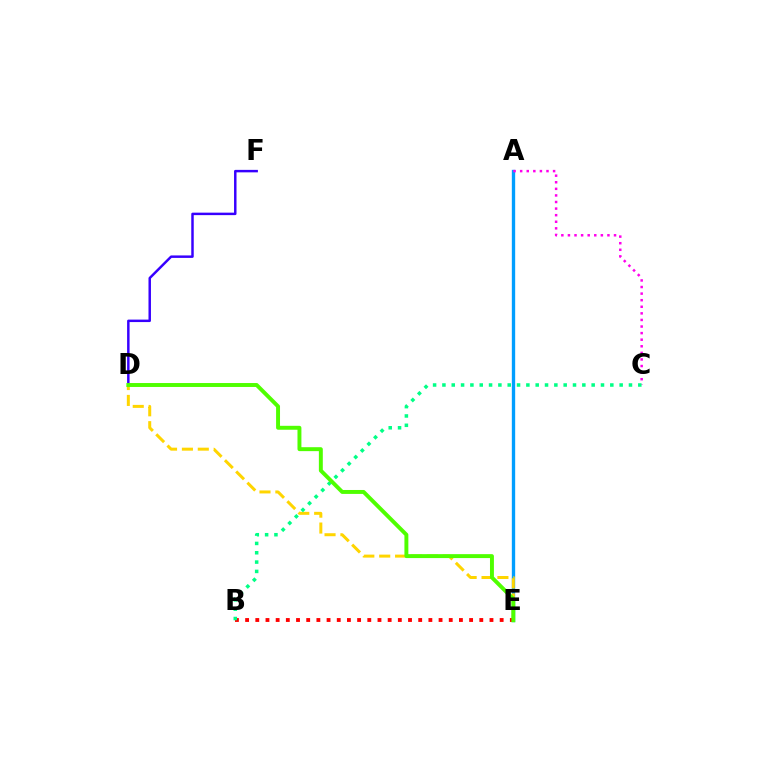{('D', 'F'): [{'color': '#3700ff', 'line_style': 'solid', 'thickness': 1.78}], ('A', 'E'): [{'color': '#009eff', 'line_style': 'solid', 'thickness': 2.41}], ('D', 'E'): [{'color': '#ffd500', 'line_style': 'dashed', 'thickness': 2.16}, {'color': '#4fff00', 'line_style': 'solid', 'thickness': 2.83}], ('B', 'E'): [{'color': '#ff0000', 'line_style': 'dotted', 'thickness': 2.77}], ('A', 'C'): [{'color': '#ff00ed', 'line_style': 'dotted', 'thickness': 1.79}], ('B', 'C'): [{'color': '#00ff86', 'line_style': 'dotted', 'thickness': 2.53}]}